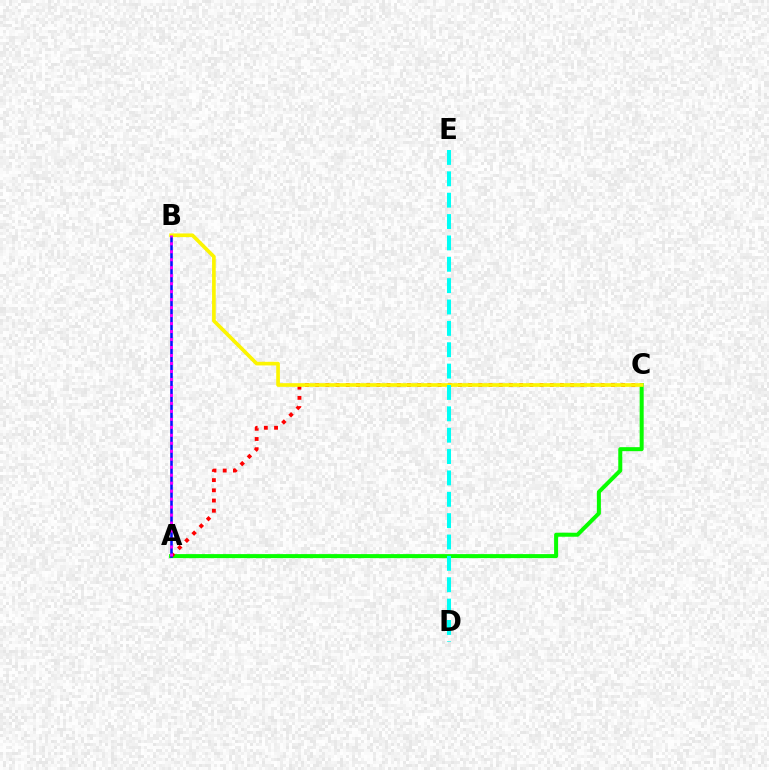{('A', 'C'): [{'color': '#08ff00', 'line_style': 'solid', 'thickness': 2.89}, {'color': '#ff0000', 'line_style': 'dotted', 'thickness': 2.77}], ('A', 'B'): [{'color': '#0010ff', 'line_style': 'solid', 'thickness': 1.84}, {'color': '#ee00ff', 'line_style': 'dotted', 'thickness': 2.17}], ('B', 'C'): [{'color': '#fcf500', 'line_style': 'solid', 'thickness': 2.64}], ('D', 'E'): [{'color': '#00fff6', 'line_style': 'dashed', 'thickness': 2.9}]}